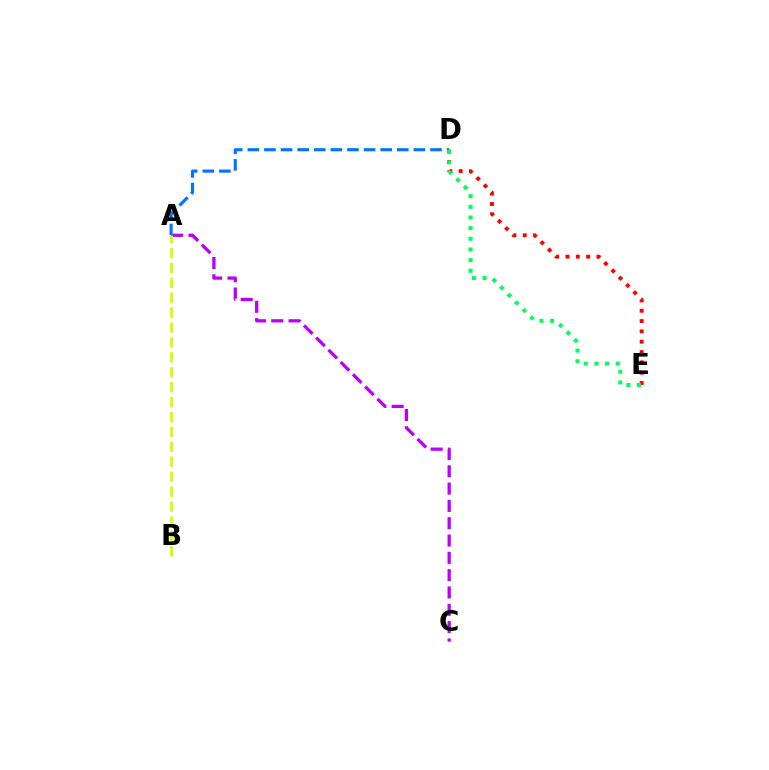{('A', 'C'): [{'color': '#b900ff', 'line_style': 'dashed', 'thickness': 2.35}], ('A', 'D'): [{'color': '#0074ff', 'line_style': 'dashed', 'thickness': 2.26}], ('D', 'E'): [{'color': '#ff0000', 'line_style': 'dotted', 'thickness': 2.8}, {'color': '#00ff5c', 'line_style': 'dotted', 'thickness': 2.9}], ('A', 'B'): [{'color': '#d1ff00', 'line_style': 'dashed', 'thickness': 2.03}]}